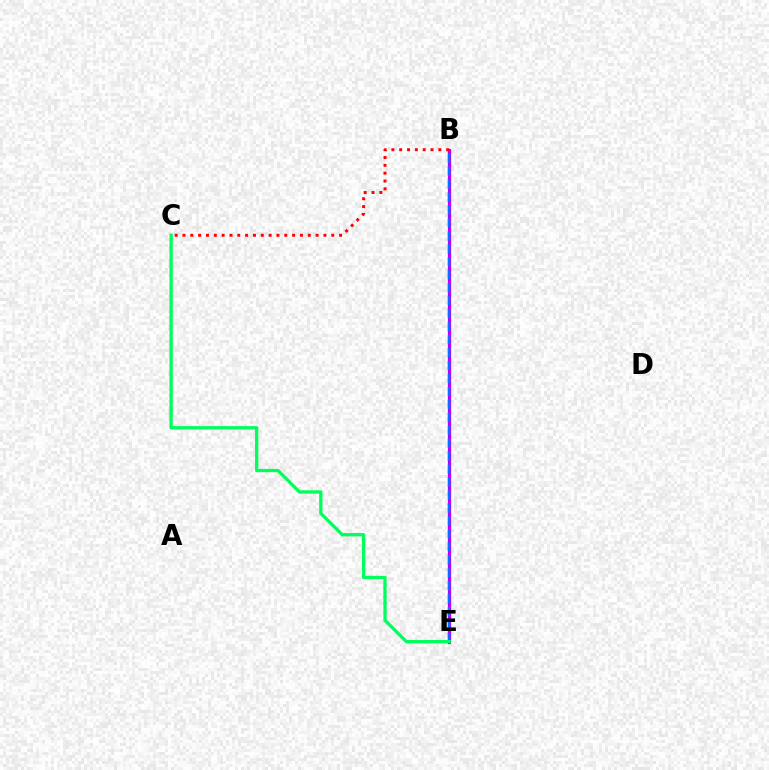{('B', 'E'): [{'color': '#d1ff00', 'line_style': 'dashed', 'thickness': 2.46}, {'color': '#b900ff', 'line_style': 'solid', 'thickness': 2.31}, {'color': '#0074ff', 'line_style': 'dashed', 'thickness': 1.76}], ('B', 'C'): [{'color': '#ff0000', 'line_style': 'dotted', 'thickness': 2.13}], ('C', 'E'): [{'color': '#00ff5c', 'line_style': 'solid', 'thickness': 2.37}]}